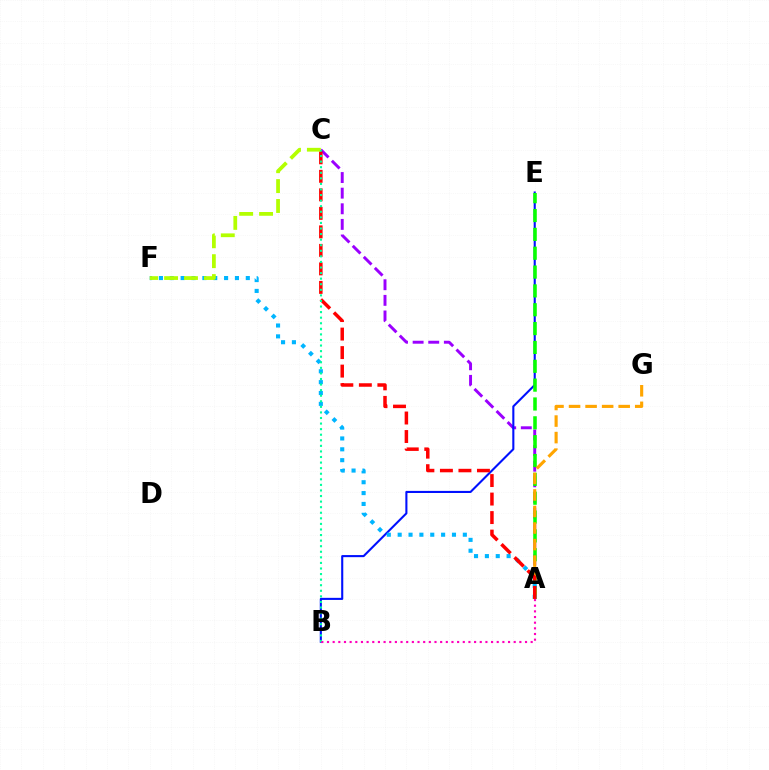{('A', 'C'): [{'color': '#9b00ff', 'line_style': 'dashed', 'thickness': 2.12}, {'color': '#ff0000', 'line_style': 'dashed', 'thickness': 2.51}], ('B', 'E'): [{'color': '#0010ff', 'line_style': 'solid', 'thickness': 1.51}], ('A', 'E'): [{'color': '#08ff00', 'line_style': 'dashed', 'thickness': 2.56}], ('A', 'F'): [{'color': '#00b5ff', 'line_style': 'dotted', 'thickness': 2.95}], ('A', 'G'): [{'color': '#ffa500', 'line_style': 'dashed', 'thickness': 2.25}], ('C', 'F'): [{'color': '#b3ff00', 'line_style': 'dashed', 'thickness': 2.7}], ('B', 'C'): [{'color': '#00ff9d', 'line_style': 'dotted', 'thickness': 1.51}], ('A', 'B'): [{'color': '#ff00bd', 'line_style': 'dotted', 'thickness': 1.54}]}